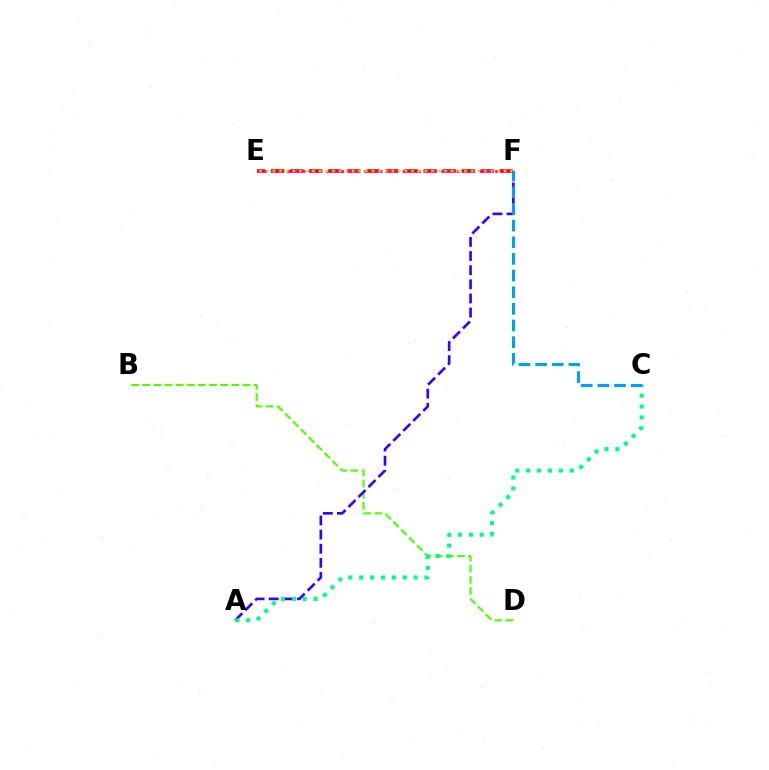{('B', 'D'): [{'color': '#4fff00', 'line_style': 'dashed', 'thickness': 1.51}], ('E', 'F'): [{'color': '#ff0000', 'line_style': 'dashed', 'thickness': 2.59}, {'color': '#ff00ed', 'line_style': 'dotted', 'thickness': 2.09}, {'color': '#ffd500', 'line_style': 'dotted', 'thickness': 1.79}], ('A', 'F'): [{'color': '#3700ff', 'line_style': 'dashed', 'thickness': 1.92}], ('A', 'C'): [{'color': '#00ff86', 'line_style': 'dotted', 'thickness': 2.96}], ('C', 'F'): [{'color': '#009eff', 'line_style': 'dashed', 'thickness': 2.26}]}